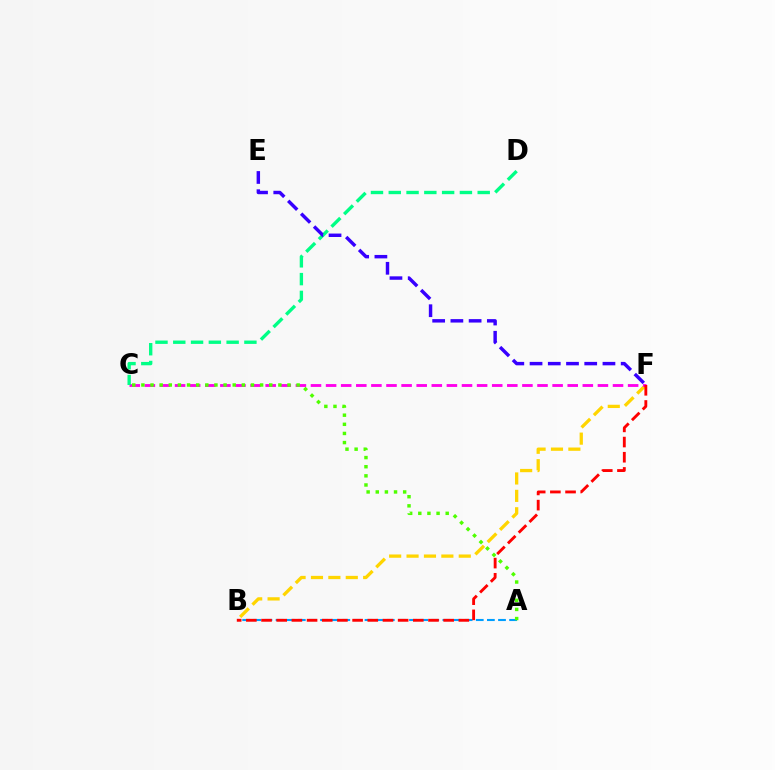{('A', 'B'): [{'color': '#009eff', 'line_style': 'dashed', 'thickness': 1.51}], ('B', 'F'): [{'color': '#ffd500', 'line_style': 'dashed', 'thickness': 2.36}, {'color': '#ff0000', 'line_style': 'dashed', 'thickness': 2.06}], ('C', 'F'): [{'color': '#ff00ed', 'line_style': 'dashed', 'thickness': 2.05}], ('C', 'D'): [{'color': '#00ff86', 'line_style': 'dashed', 'thickness': 2.42}], ('E', 'F'): [{'color': '#3700ff', 'line_style': 'dashed', 'thickness': 2.48}], ('A', 'C'): [{'color': '#4fff00', 'line_style': 'dotted', 'thickness': 2.48}]}